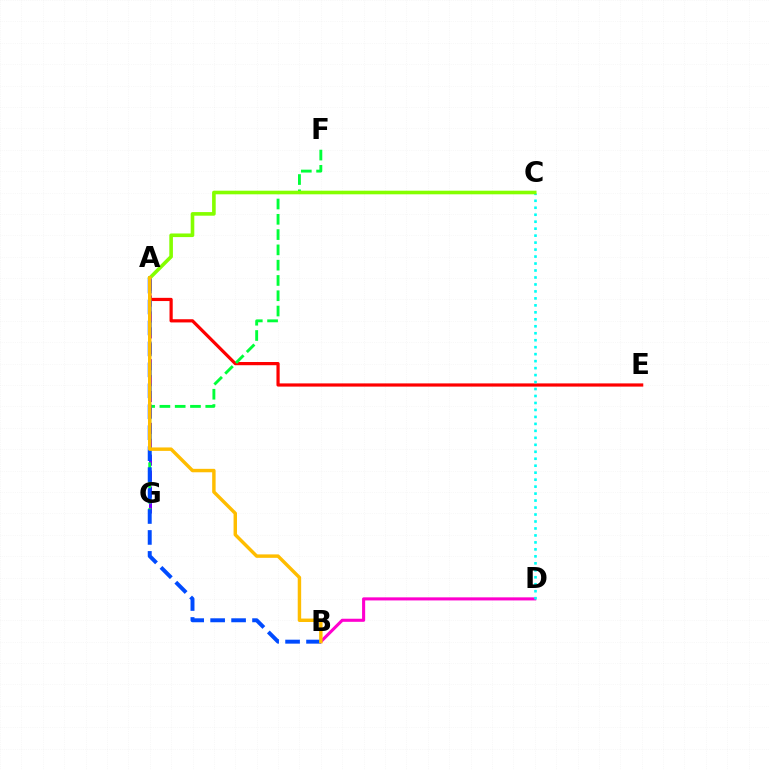{('B', 'D'): [{'color': '#ff00cf', 'line_style': 'solid', 'thickness': 2.22}], ('A', 'G'): [{'color': '#7200ff', 'line_style': 'dashed', 'thickness': 2.16}], ('A', 'E'): [{'color': '#ff0000', 'line_style': 'solid', 'thickness': 2.31}], ('C', 'D'): [{'color': '#00fff6', 'line_style': 'dotted', 'thickness': 1.89}], ('F', 'G'): [{'color': '#00ff39', 'line_style': 'dashed', 'thickness': 2.08}], ('A', 'C'): [{'color': '#84ff00', 'line_style': 'solid', 'thickness': 2.6}], ('A', 'B'): [{'color': '#004bff', 'line_style': 'dashed', 'thickness': 2.85}, {'color': '#ffbd00', 'line_style': 'solid', 'thickness': 2.48}]}